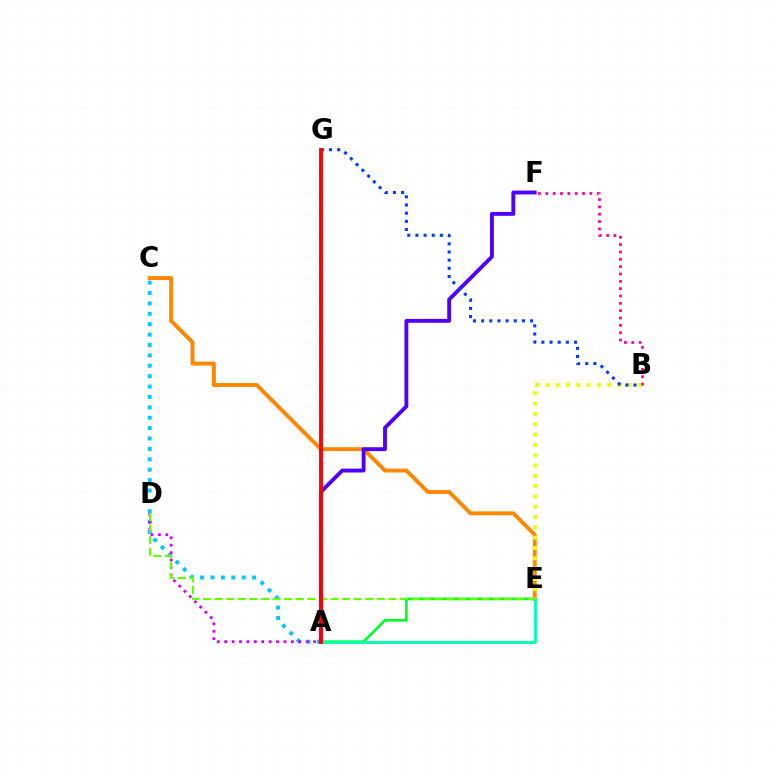{('A', 'E'): [{'color': '#00ff27', 'line_style': 'solid', 'thickness': 1.9}, {'color': '#00ffaf', 'line_style': 'solid', 'thickness': 2.04}], ('C', 'E'): [{'color': '#ff8800', 'line_style': 'solid', 'thickness': 2.83}], ('A', 'C'): [{'color': '#00c7ff', 'line_style': 'dotted', 'thickness': 2.82}], ('B', 'E'): [{'color': '#eeff00', 'line_style': 'dotted', 'thickness': 2.8}], ('B', 'F'): [{'color': '#ff00a0', 'line_style': 'dotted', 'thickness': 1.99}], ('A', 'D'): [{'color': '#d600ff', 'line_style': 'dotted', 'thickness': 2.01}], ('A', 'F'): [{'color': '#4f00ff', 'line_style': 'solid', 'thickness': 2.79}], ('B', 'G'): [{'color': '#003fff', 'line_style': 'dotted', 'thickness': 2.22}], ('D', 'E'): [{'color': '#66ff00', 'line_style': 'dashed', 'thickness': 1.57}], ('A', 'G'): [{'color': '#ff0000', 'line_style': 'solid', 'thickness': 2.8}]}